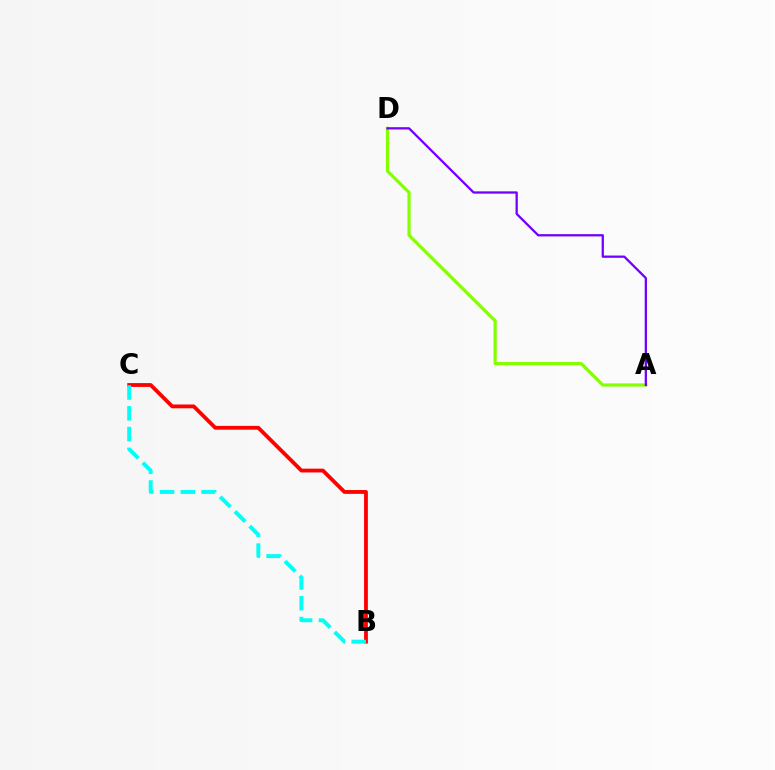{('B', 'C'): [{'color': '#ff0000', 'line_style': 'solid', 'thickness': 2.74}, {'color': '#00fff6', 'line_style': 'dashed', 'thickness': 2.82}], ('A', 'D'): [{'color': '#84ff00', 'line_style': 'solid', 'thickness': 2.3}, {'color': '#7200ff', 'line_style': 'solid', 'thickness': 1.64}]}